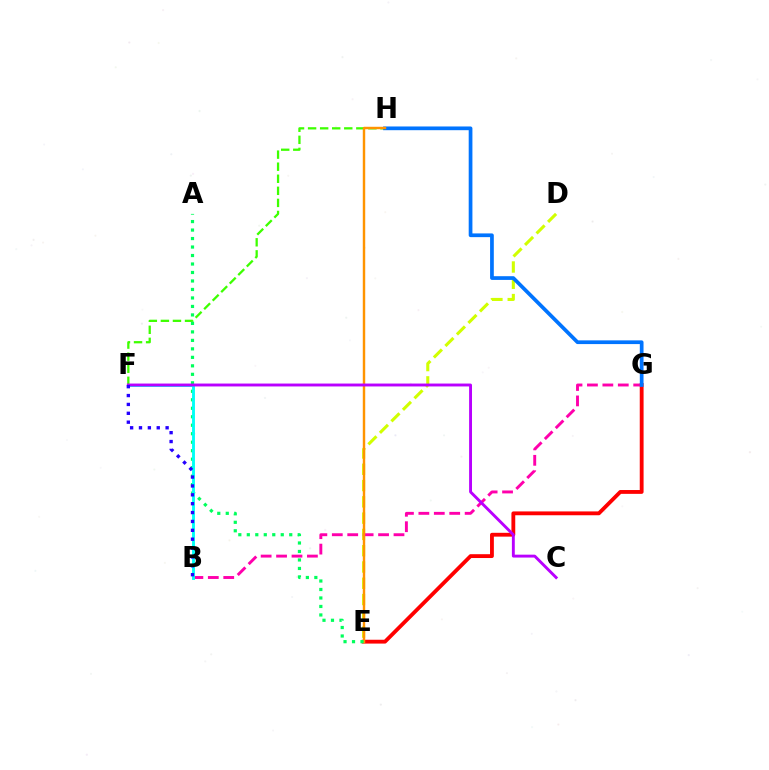{('E', 'G'): [{'color': '#ff0000', 'line_style': 'solid', 'thickness': 2.76}], ('F', 'H'): [{'color': '#3dff00', 'line_style': 'dashed', 'thickness': 1.64}], ('D', 'E'): [{'color': '#d1ff00', 'line_style': 'dashed', 'thickness': 2.21}], ('B', 'G'): [{'color': '#ff00ac', 'line_style': 'dashed', 'thickness': 2.1}], ('G', 'H'): [{'color': '#0074ff', 'line_style': 'solid', 'thickness': 2.68}], ('E', 'H'): [{'color': '#ff9400', 'line_style': 'solid', 'thickness': 1.75}], ('A', 'E'): [{'color': '#00ff5c', 'line_style': 'dotted', 'thickness': 2.31}], ('B', 'F'): [{'color': '#00fff6', 'line_style': 'solid', 'thickness': 2.08}, {'color': '#2500ff', 'line_style': 'dotted', 'thickness': 2.41}], ('C', 'F'): [{'color': '#b900ff', 'line_style': 'solid', 'thickness': 2.09}]}